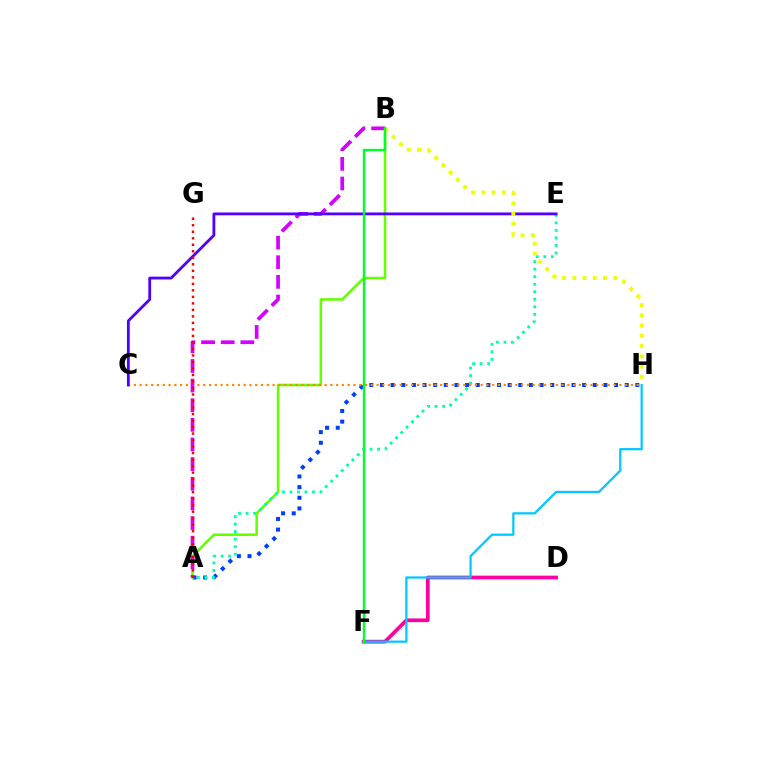{('A', 'H'): [{'color': '#003fff', 'line_style': 'dotted', 'thickness': 2.89}], ('D', 'F'): [{'color': '#ff00a0', 'line_style': 'solid', 'thickness': 2.69}], ('A', 'B'): [{'color': '#66ff00', 'line_style': 'solid', 'thickness': 1.84}, {'color': '#d600ff', 'line_style': 'dashed', 'thickness': 2.67}], ('A', 'E'): [{'color': '#00ffaf', 'line_style': 'dotted', 'thickness': 2.05}], ('C', 'H'): [{'color': '#ff8800', 'line_style': 'dotted', 'thickness': 1.57}], ('C', 'E'): [{'color': '#4f00ff', 'line_style': 'solid', 'thickness': 2.02}], ('A', 'G'): [{'color': '#ff0000', 'line_style': 'dotted', 'thickness': 1.77}], ('B', 'H'): [{'color': '#eeff00', 'line_style': 'dotted', 'thickness': 2.78}], ('F', 'H'): [{'color': '#00c7ff', 'line_style': 'solid', 'thickness': 1.61}], ('B', 'F'): [{'color': '#00ff27', 'line_style': 'solid', 'thickness': 1.7}]}